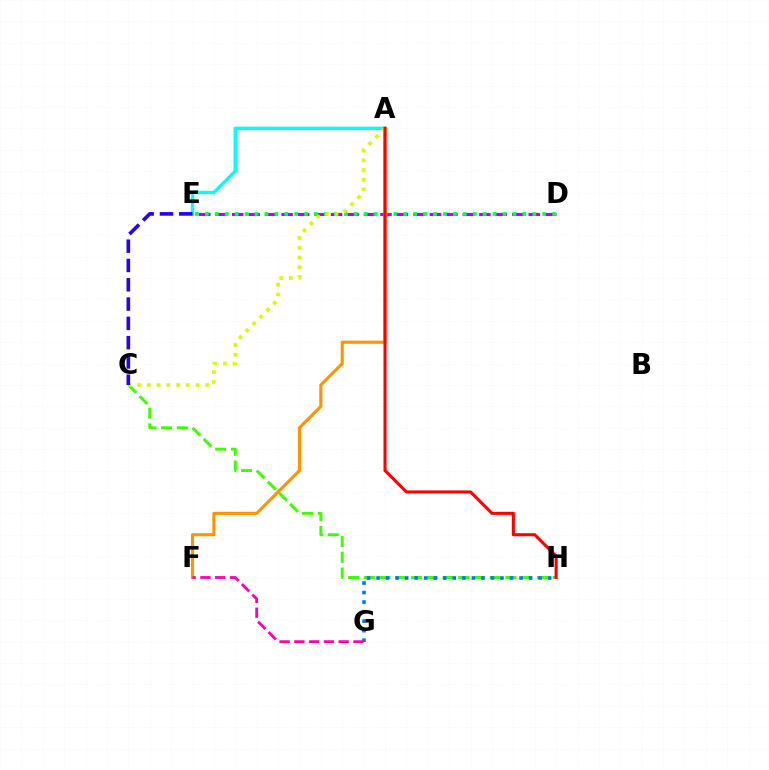{('D', 'E'): [{'color': '#b900ff', 'line_style': 'dashed', 'thickness': 2.24}, {'color': '#00ff5c', 'line_style': 'dotted', 'thickness': 2.7}], ('C', 'H'): [{'color': '#3dff00', 'line_style': 'dashed', 'thickness': 2.14}], ('A', 'E'): [{'color': '#00fff6', 'line_style': 'solid', 'thickness': 2.42}], ('A', 'F'): [{'color': '#ff9400', 'line_style': 'solid', 'thickness': 2.23}], ('A', 'C'): [{'color': '#d1ff00', 'line_style': 'dotted', 'thickness': 2.65}], ('G', 'H'): [{'color': '#0074ff', 'line_style': 'dotted', 'thickness': 2.59}], ('C', 'E'): [{'color': '#2500ff', 'line_style': 'dashed', 'thickness': 2.62}], ('F', 'G'): [{'color': '#ff00ac', 'line_style': 'dashed', 'thickness': 2.01}], ('A', 'H'): [{'color': '#ff0000', 'line_style': 'solid', 'thickness': 2.2}]}